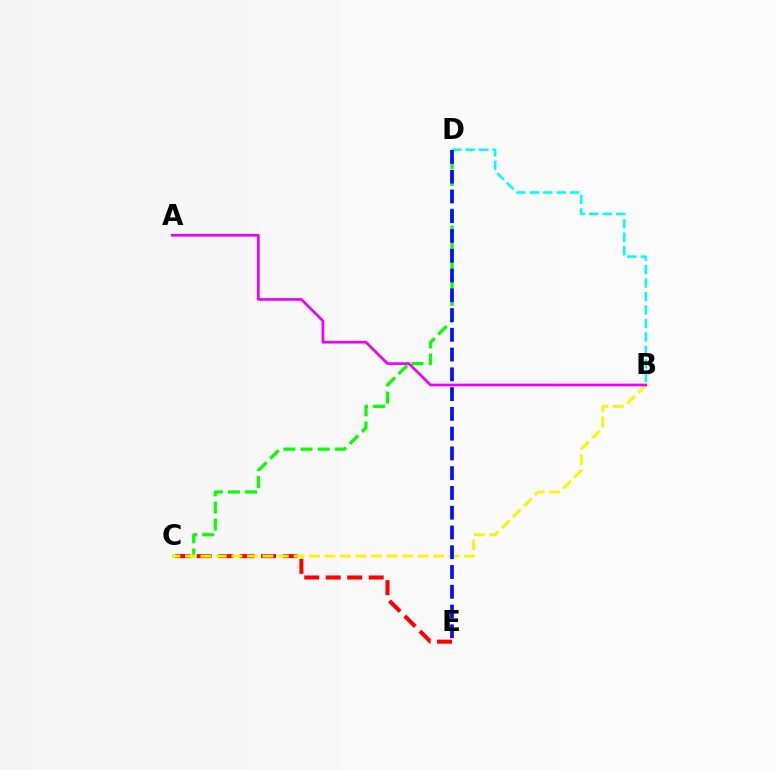{('C', 'D'): [{'color': '#08ff00', 'line_style': 'dashed', 'thickness': 2.33}], ('C', 'E'): [{'color': '#ff0000', 'line_style': 'dashed', 'thickness': 2.92}], ('B', 'C'): [{'color': '#fcf500', 'line_style': 'dashed', 'thickness': 2.11}], ('B', 'D'): [{'color': '#00fff6', 'line_style': 'dashed', 'thickness': 1.83}], ('A', 'B'): [{'color': '#ee00ff', 'line_style': 'solid', 'thickness': 1.93}], ('D', 'E'): [{'color': '#0010ff', 'line_style': 'dashed', 'thickness': 2.69}]}